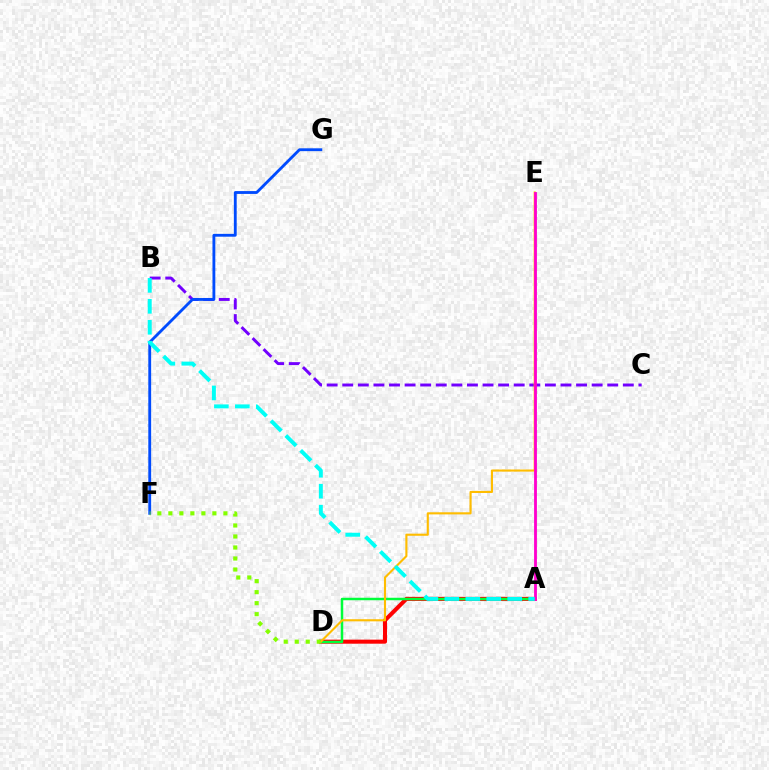{('B', 'C'): [{'color': '#7200ff', 'line_style': 'dashed', 'thickness': 2.12}], ('A', 'D'): [{'color': '#ff0000', 'line_style': 'solid', 'thickness': 2.91}, {'color': '#00ff39', 'line_style': 'solid', 'thickness': 1.78}], ('F', 'G'): [{'color': '#004bff', 'line_style': 'solid', 'thickness': 2.04}], ('D', 'E'): [{'color': '#ffbd00', 'line_style': 'solid', 'thickness': 1.53}], ('D', 'F'): [{'color': '#84ff00', 'line_style': 'dotted', 'thickness': 2.99}], ('A', 'E'): [{'color': '#ff00cf', 'line_style': 'solid', 'thickness': 2.04}], ('A', 'B'): [{'color': '#00fff6', 'line_style': 'dashed', 'thickness': 2.85}]}